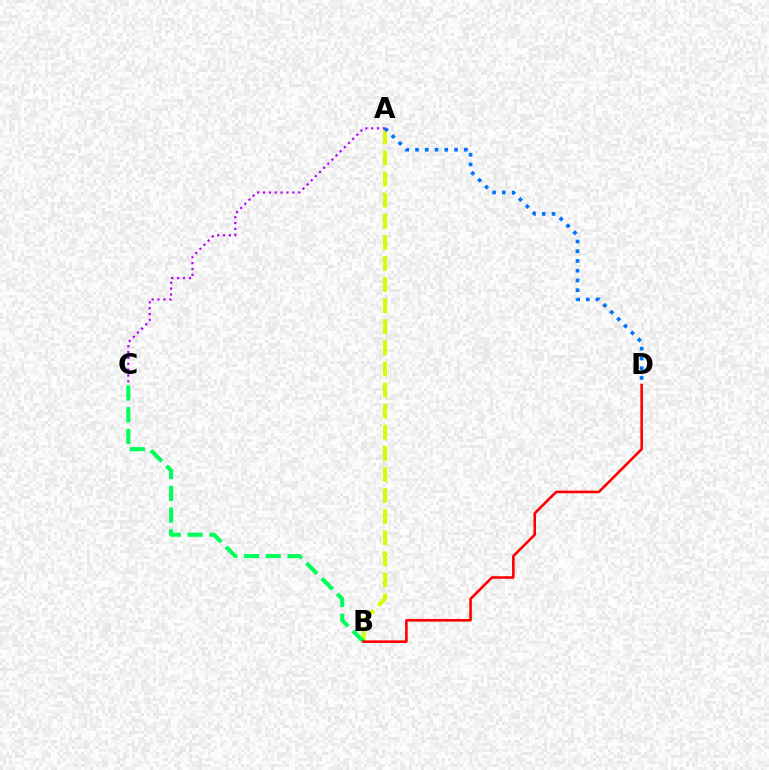{('A', 'B'): [{'color': '#d1ff00', 'line_style': 'dashed', 'thickness': 2.87}], ('A', 'D'): [{'color': '#0074ff', 'line_style': 'dotted', 'thickness': 2.65}], ('A', 'C'): [{'color': '#b900ff', 'line_style': 'dotted', 'thickness': 1.59}], ('B', 'C'): [{'color': '#00ff5c', 'line_style': 'dashed', 'thickness': 2.96}], ('B', 'D'): [{'color': '#ff0000', 'line_style': 'solid', 'thickness': 1.86}]}